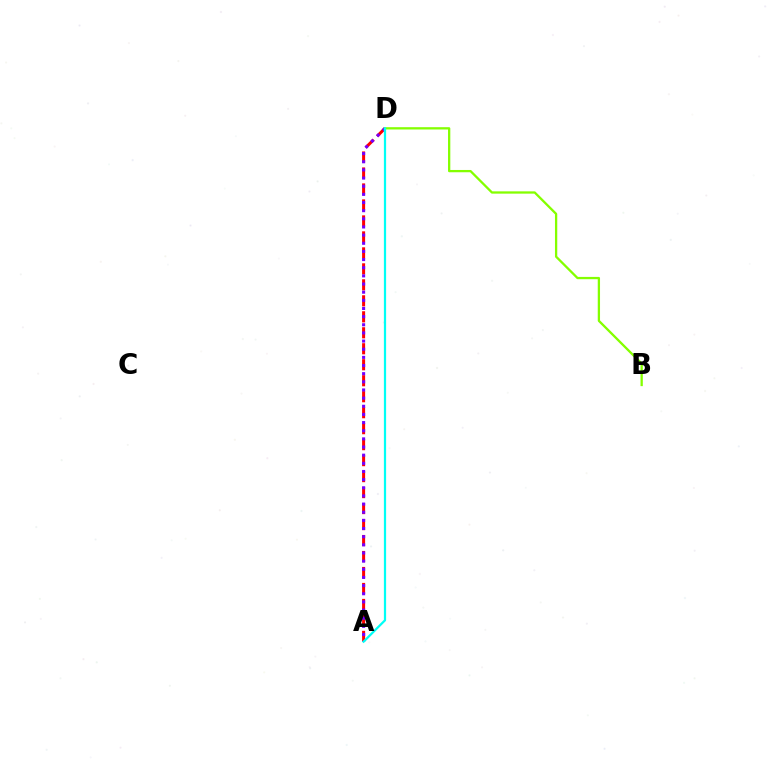{('A', 'D'): [{'color': '#ff0000', 'line_style': 'dashed', 'thickness': 2.17}, {'color': '#7200ff', 'line_style': 'dotted', 'thickness': 2.21}, {'color': '#00fff6', 'line_style': 'solid', 'thickness': 1.61}], ('B', 'D'): [{'color': '#84ff00', 'line_style': 'solid', 'thickness': 1.65}]}